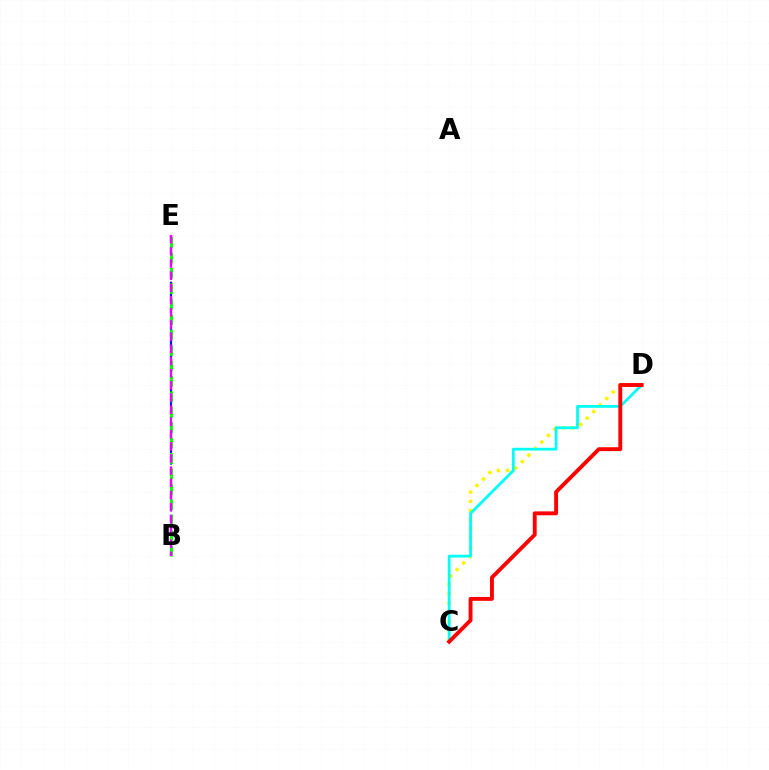{('B', 'E'): [{'color': '#0010ff', 'line_style': 'dashed', 'thickness': 1.58}, {'color': '#08ff00', 'line_style': 'dashed', 'thickness': 2.1}, {'color': '#ee00ff', 'line_style': 'dashed', 'thickness': 1.65}], ('C', 'D'): [{'color': '#fcf500', 'line_style': 'dotted', 'thickness': 2.5}, {'color': '#00fff6', 'line_style': 'solid', 'thickness': 2.0}, {'color': '#ff0000', 'line_style': 'solid', 'thickness': 2.8}]}